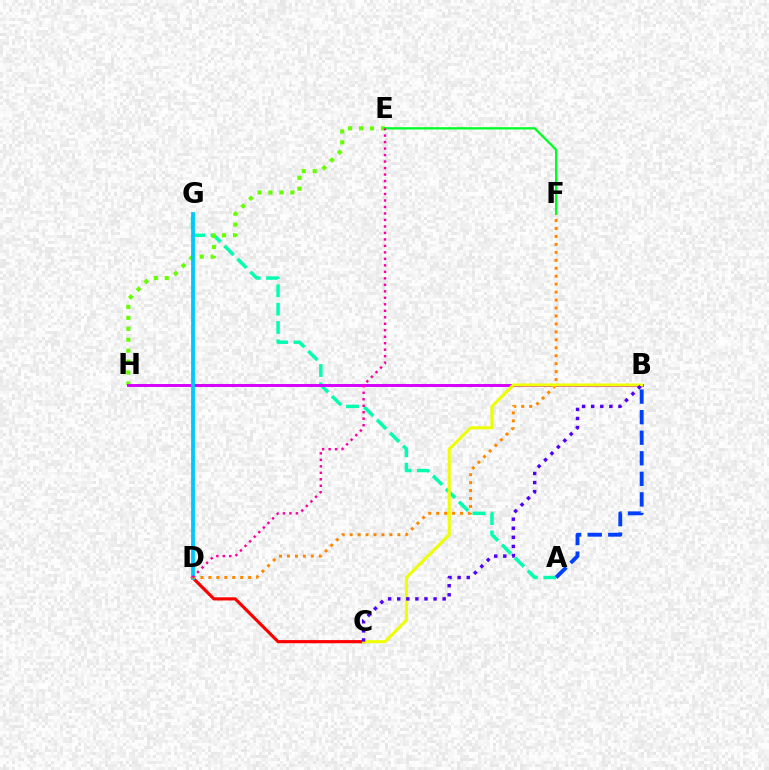{('A', 'G'): [{'color': '#00ffaf', 'line_style': 'dashed', 'thickness': 2.49}], ('E', 'H'): [{'color': '#66ff00', 'line_style': 'dotted', 'thickness': 2.97}], ('B', 'H'): [{'color': '#d600ff', 'line_style': 'solid', 'thickness': 2.12}], ('E', 'F'): [{'color': '#00ff27', 'line_style': 'solid', 'thickness': 1.66}], ('C', 'D'): [{'color': '#ff0000', 'line_style': 'solid', 'thickness': 2.28}], ('A', 'B'): [{'color': '#003fff', 'line_style': 'dashed', 'thickness': 2.79}], ('D', 'G'): [{'color': '#00c7ff', 'line_style': 'solid', 'thickness': 2.73}], ('D', 'F'): [{'color': '#ff8800', 'line_style': 'dotted', 'thickness': 2.16}], ('B', 'C'): [{'color': '#eeff00', 'line_style': 'solid', 'thickness': 2.2}, {'color': '#4f00ff', 'line_style': 'dotted', 'thickness': 2.47}], ('D', 'E'): [{'color': '#ff00a0', 'line_style': 'dotted', 'thickness': 1.76}]}